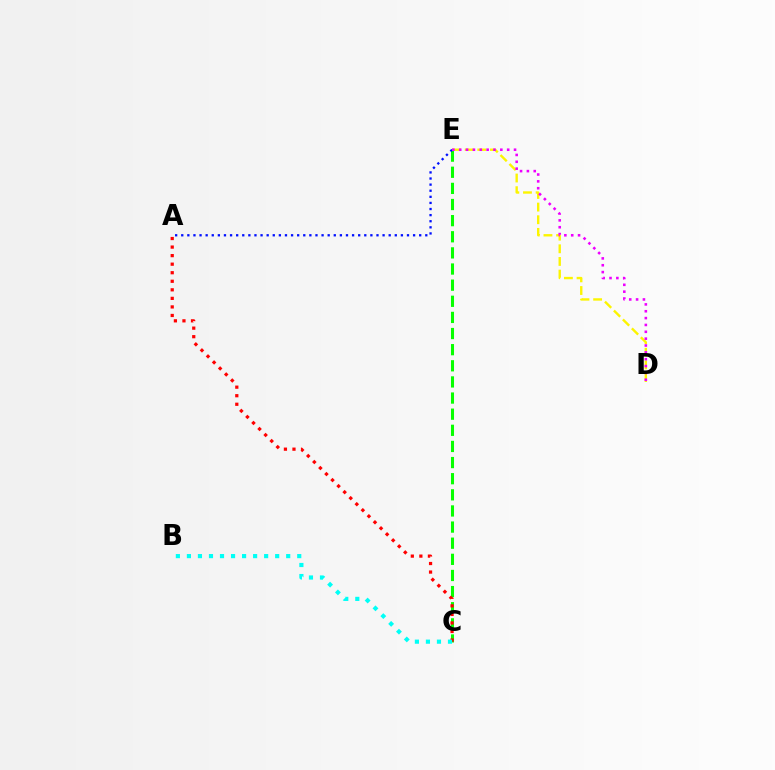{('D', 'E'): [{'color': '#fcf500', 'line_style': 'dashed', 'thickness': 1.72}, {'color': '#ee00ff', 'line_style': 'dotted', 'thickness': 1.86}], ('C', 'E'): [{'color': '#08ff00', 'line_style': 'dashed', 'thickness': 2.19}], ('A', 'C'): [{'color': '#ff0000', 'line_style': 'dotted', 'thickness': 2.32}], ('B', 'C'): [{'color': '#00fff6', 'line_style': 'dotted', 'thickness': 3.0}], ('A', 'E'): [{'color': '#0010ff', 'line_style': 'dotted', 'thickness': 1.66}]}